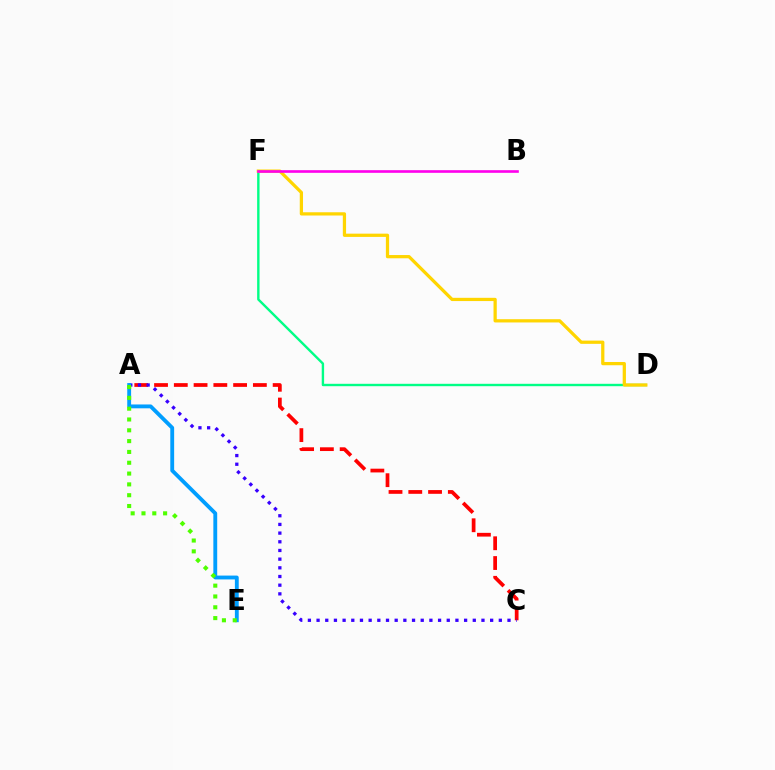{('A', 'C'): [{'color': '#ff0000', 'line_style': 'dashed', 'thickness': 2.69}, {'color': '#3700ff', 'line_style': 'dotted', 'thickness': 2.36}], ('D', 'F'): [{'color': '#00ff86', 'line_style': 'solid', 'thickness': 1.72}, {'color': '#ffd500', 'line_style': 'solid', 'thickness': 2.34}], ('A', 'E'): [{'color': '#009eff', 'line_style': 'solid', 'thickness': 2.77}, {'color': '#4fff00', 'line_style': 'dotted', 'thickness': 2.94}], ('B', 'F'): [{'color': '#ff00ed', 'line_style': 'solid', 'thickness': 1.9}]}